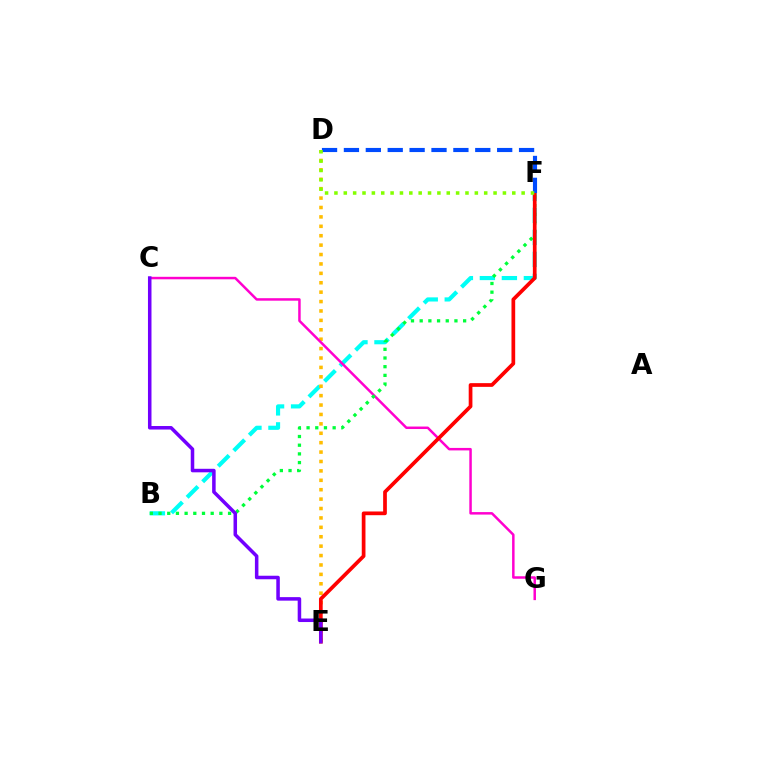{('B', 'F'): [{'color': '#00fff6', 'line_style': 'dashed', 'thickness': 2.99}, {'color': '#00ff39', 'line_style': 'dotted', 'thickness': 2.36}], ('D', 'E'): [{'color': '#ffbd00', 'line_style': 'dotted', 'thickness': 2.56}], ('C', 'G'): [{'color': '#ff00cf', 'line_style': 'solid', 'thickness': 1.79}], ('E', 'F'): [{'color': '#ff0000', 'line_style': 'solid', 'thickness': 2.67}], ('D', 'F'): [{'color': '#004bff', 'line_style': 'dashed', 'thickness': 2.97}, {'color': '#84ff00', 'line_style': 'dotted', 'thickness': 2.54}], ('C', 'E'): [{'color': '#7200ff', 'line_style': 'solid', 'thickness': 2.54}]}